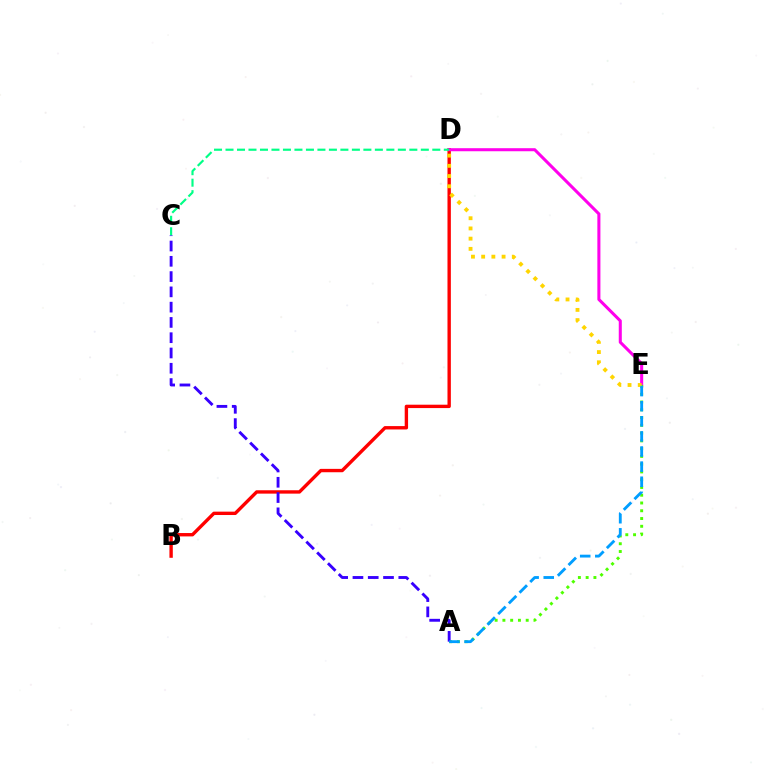{('B', 'D'): [{'color': '#ff0000', 'line_style': 'solid', 'thickness': 2.43}], ('D', 'E'): [{'color': '#ff00ed', 'line_style': 'solid', 'thickness': 2.2}, {'color': '#ffd500', 'line_style': 'dotted', 'thickness': 2.77}], ('A', 'E'): [{'color': '#4fff00', 'line_style': 'dotted', 'thickness': 2.11}, {'color': '#009eff', 'line_style': 'dashed', 'thickness': 2.05}], ('A', 'C'): [{'color': '#3700ff', 'line_style': 'dashed', 'thickness': 2.08}], ('C', 'D'): [{'color': '#00ff86', 'line_style': 'dashed', 'thickness': 1.56}]}